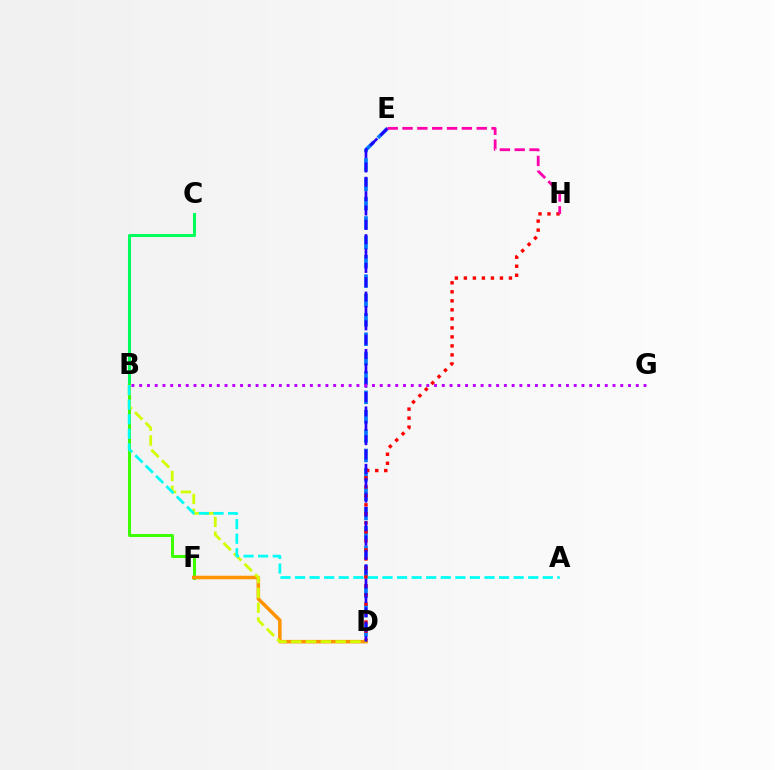{('B', 'C'): [{'color': '#00ff5c', 'line_style': 'solid', 'thickness': 2.19}], ('D', 'E'): [{'color': '#0074ff', 'line_style': 'dashed', 'thickness': 2.63}, {'color': '#2500ff', 'line_style': 'dashed', 'thickness': 1.95}], ('B', 'F'): [{'color': '#3dff00', 'line_style': 'solid', 'thickness': 2.18}], ('D', 'H'): [{'color': '#ff0000', 'line_style': 'dotted', 'thickness': 2.45}], ('D', 'F'): [{'color': '#ff9400', 'line_style': 'solid', 'thickness': 2.55}], ('B', 'D'): [{'color': '#d1ff00', 'line_style': 'dashed', 'thickness': 2.01}], ('A', 'B'): [{'color': '#00fff6', 'line_style': 'dashed', 'thickness': 1.98}], ('E', 'H'): [{'color': '#ff00ac', 'line_style': 'dashed', 'thickness': 2.02}], ('B', 'G'): [{'color': '#b900ff', 'line_style': 'dotted', 'thickness': 2.11}]}